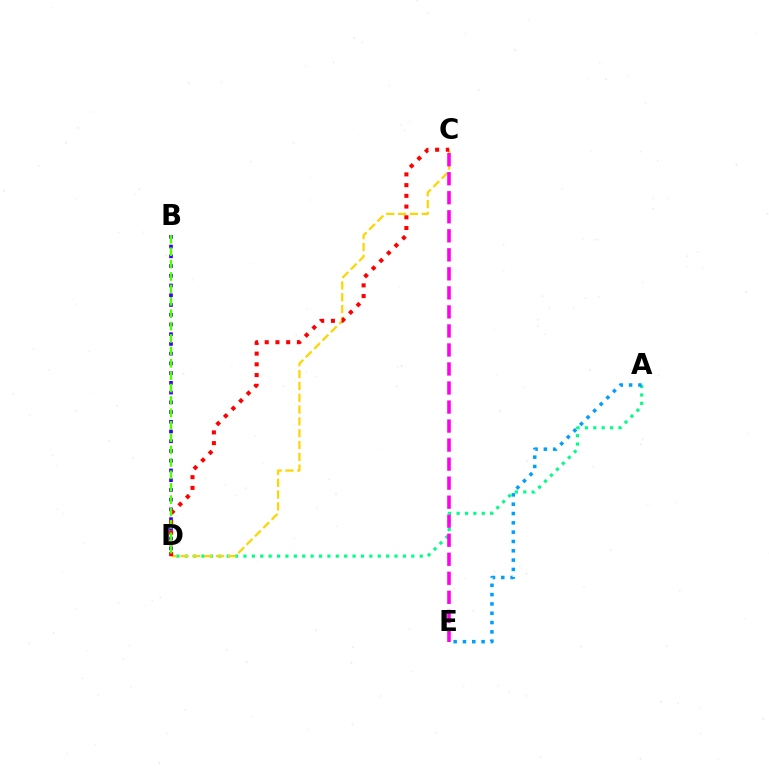{('A', 'D'): [{'color': '#00ff86', 'line_style': 'dotted', 'thickness': 2.28}], ('C', 'D'): [{'color': '#ffd500', 'line_style': 'dashed', 'thickness': 1.61}, {'color': '#ff0000', 'line_style': 'dotted', 'thickness': 2.91}], ('A', 'E'): [{'color': '#009eff', 'line_style': 'dotted', 'thickness': 2.53}], ('C', 'E'): [{'color': '#ff00ed', 'line_style': 'dashed', 'thickness': 2.58}], ('B', 'D'): [{'color': '#3700ff', 'line_style': 'dotted', 'thickness': 2.64}, {'color': '#4fff00', 'line_style': 'dashed', 'thickness': 1.68}]}